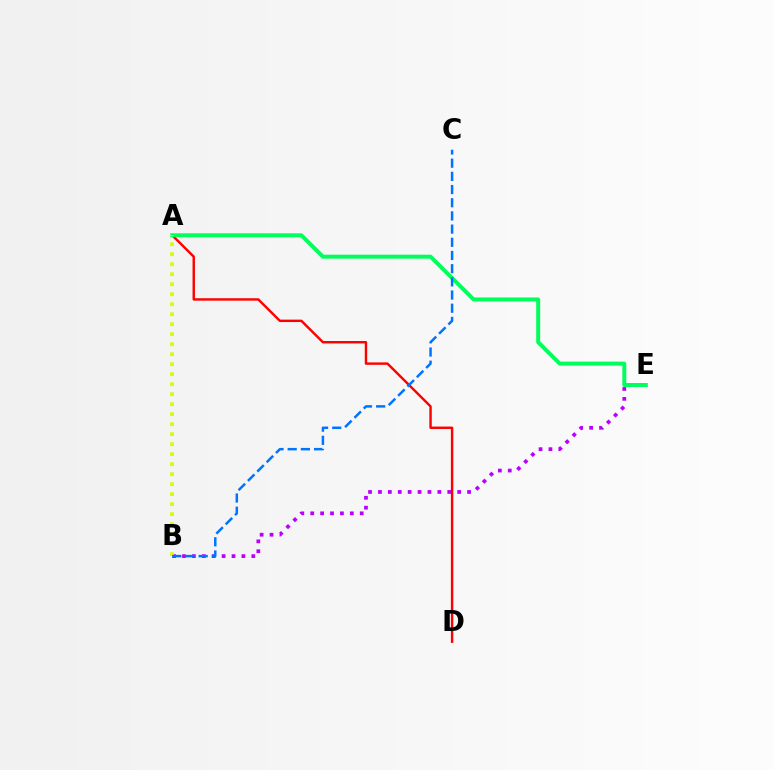{('B', 'E'): [{'color': '#b900ff', 'line_style': 'dotted', 'thickness': 2.69}], ('A', 'D'): [{'color': '#ff0000', 'line_style': 'solid', 'thickness': 1.75}], ('A', 'E'): [{'color': '#00ff5c', 'line_style': 'solid', 'thickness': 2.85}], ('A', 'B'): [{'color': '#d1ff00', 'line_style': 'dotted', 'thickness': 2.72}], ('B', 'C'): [{'color': '#0074ff', 'line_style': 'dashed', 'thickness': 1.79}]}